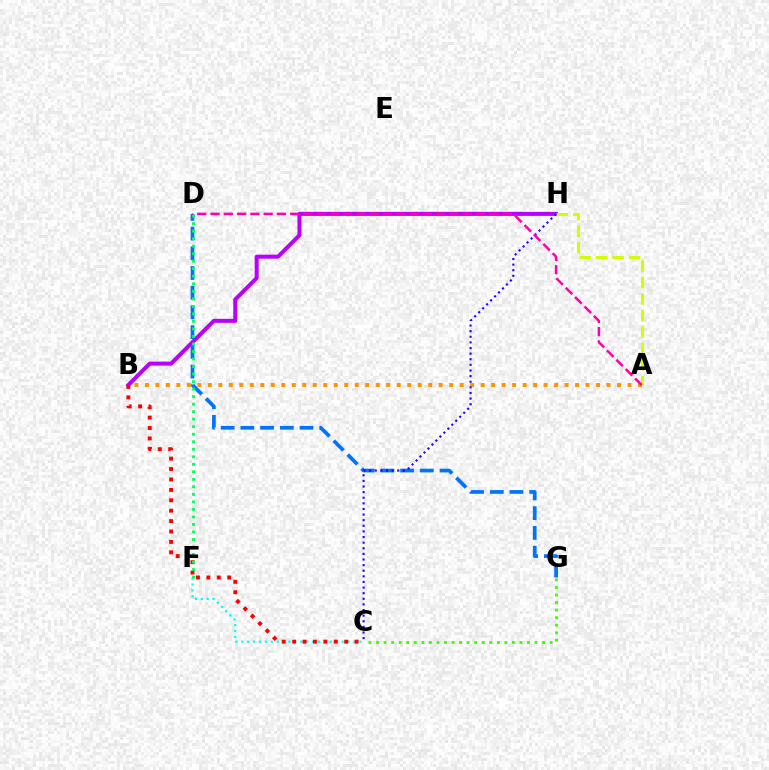{('B', 'H'): [{'color': '#b900ff', 'line_style': 'solid', 'thickness': 2.9}], ('C', 'F'): [{'color': '#00fff6', 'line_style': 'dotted', 'thickness': 1.6}], ('D', 'G'): [{'color': '#0074ff', 'line_style': 'dashed', 'thickness': 2.68}], ('A', 'H'): [{'color': '#d1ff00', 'line_style': 'dashed', 'thickness': 2.24}], ('B', 'C'): [{'color': '#ff0000', 'line_style': 'dotted', 'thickness': 2.83}], ('C', 'G'): [{'color': '#3dff00', 'line_style': 'dotted', 'thickness': 2.05}], ('D', 'F'): [{'color': '#00ff5c', 'line_style': 'dotted', 'thickness': 2.04}], ('A', 'B'): [{'color': '#ff9400', 'line_style': 'dotted', 'thickness': 2.85}], ('C', 'H'): [{'color': '#2500ff', 'line_style': 'dotted', 'thickness': 1.53}], ('A', 'D'): [{'color': '#ff00ac', 'line_style': 'dashed', 'thickness': 1.8}]}